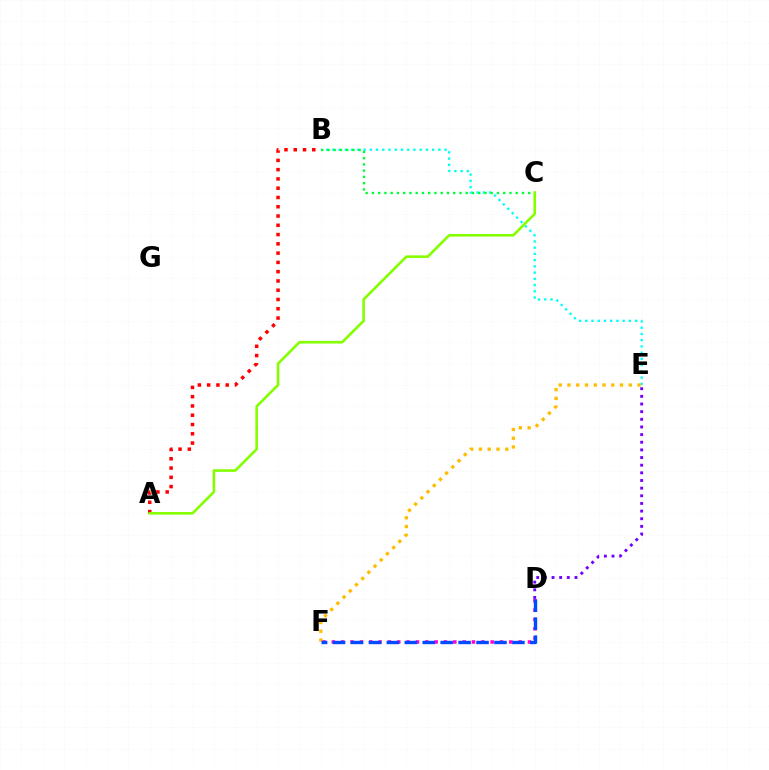{('B', 'E'): [{'color': '#00fff6', 'line_style': 'dotted', 'thickness': 1.69}], ('E', 'F'): [{'color': '#ffbd00', 'line_style': 'dotted', 'thickness': 2.38}], ('D', 'E'): [{'color': '#7200ff', 'line_style': 'dotted', 'thickness': 2.08}], ('B', 'C'): [{'color': '#00ff39', 'line_style': 'dotted', 'thickness': 1.7}], ('A', 'B'): [{'color': '#ff0000', 'line_style': 'dotted', 'thickness': 2.52}], ('D', 'F'): [{'color': '#ff00cf', 'line_style': 'dotted', 'thickness': 2.54}, {'color': '#004bff', 'line_style': 'dashed', 'thickness': 2.44}], ('A', 'C'): [{'color': '#84ff00', 'line_style': 'solid', 'thickness': 1.88}]}